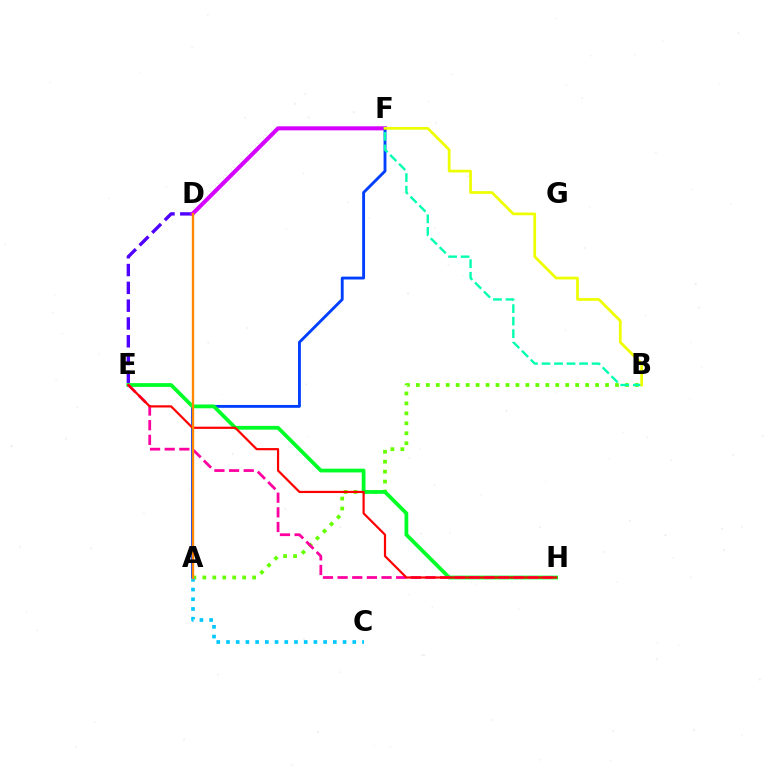{('A', 'B'): [{'color': '#66ff00', 'line_style': 'dotted', 'thickness': 2.71}], ('D', 'E'): [{'color': '#4f00ff', 'line_style': 'dashed', 'thickness': 2.42}], ('D', 'F'): [{'color': '#d600ff', 'line_style': 'solid', 'thickness': 2.92}], ('A', 'F'): [{'color': '#003fff', 'line_style': 'solid', 'thickness': 2.06}], ('E', 'H'): [{'color': '#00ff27', 'line_style': 'solid', 'thickness': 2.71}, {'color': '#ff00a0', 'line_style': 'dashed', 'thickness': 1.99}, {'color': '#ff0000', 'line_style': 'solid', 'thickness': 1.59}], ('B', 'F'): [{'color': '#00ffaf', 'line_style': 'dashed', 'thickness': 1.7}, {'color': '#eeff00', 'line_style': 'solid', 'thickness': 1.96}], ('A', 'C'): [{'color': '#00c7ff', 'line_style': 'dotted', 'thickness': 2.64}], ('A', 'D'): [{'color': '#ff8800', 'line_style': 'solid', 'thickness': 1.69}]}